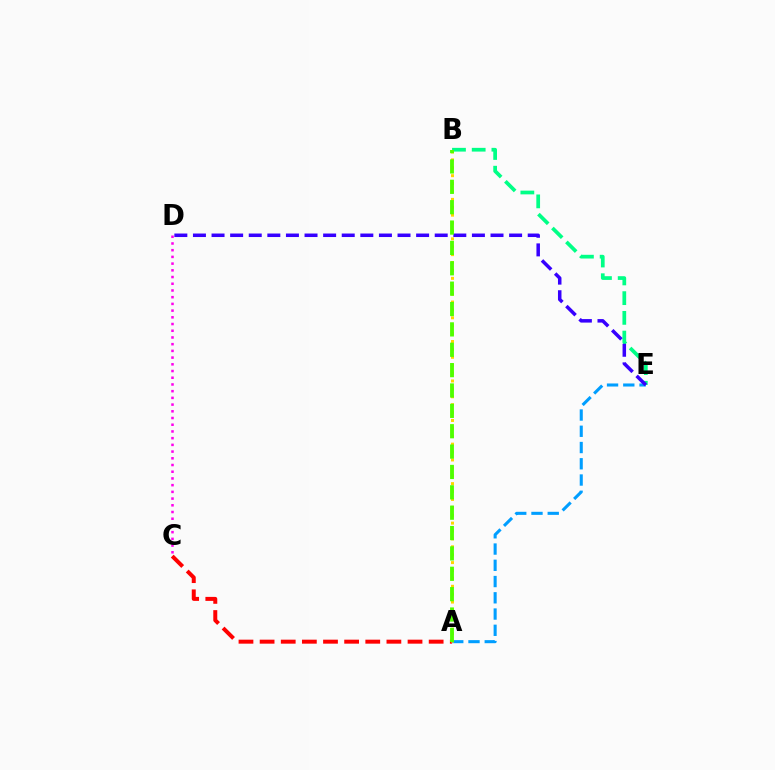{('A', 'C'): [{'color': '#ff0000', 'line_style': 'dashed', 'thickness': 2.87}], ('B', 'E'): [{'color': '#00ff86', 'line_style': 'dashed', 'thickness': 2.68}], ('A', 'E'): [{'color': '#009eff', 'line_style': 'dashed', 'thickness': 2.21}], ('C', 'D'): [{'color': '#ff00ed', 'line_style': 'dotted', 'thickness': 1.82}], ('D', 'E'): [{'color': '#3700ff', 'line_style': 'dashed', 'thickness': 2.53}], ('A', 'B'): [{'color': '#ffd500', 'line_style': 'dotted', 'thickness': 2.15}, {'color': '#4fff00', 'line_style': 'dashed', 'thickness': 2.77}]}